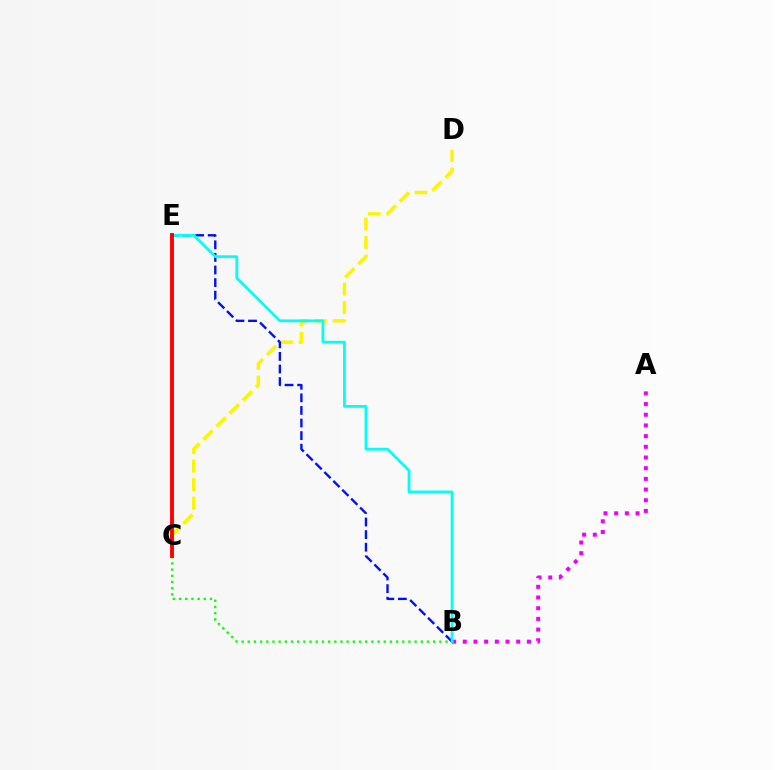{('A', 'B'): [{'color': '#ee00ff', 'line_style': 'dotted', 'thickness': 2.9}], ('C', 'D'): [{'color': '#fcf500', 'line_style': 'dashed', 'thickness': 2.51}], ('B', 'E'): [{'color': '#0010ff', 'line_style': 'dashed', 'thickness': 1.71}, {'color': '#00fff6', 'line_style': 'solid', 'thickness': 2.01}], ('B', 'C'): [{'color': '#08ff00', 'line_style': 'dotted', 'thickness': 1.68}], ('C', 'E'): [{'color': '#ff0000', 'line_style': 'solid', 'thickness': 2.8}]}